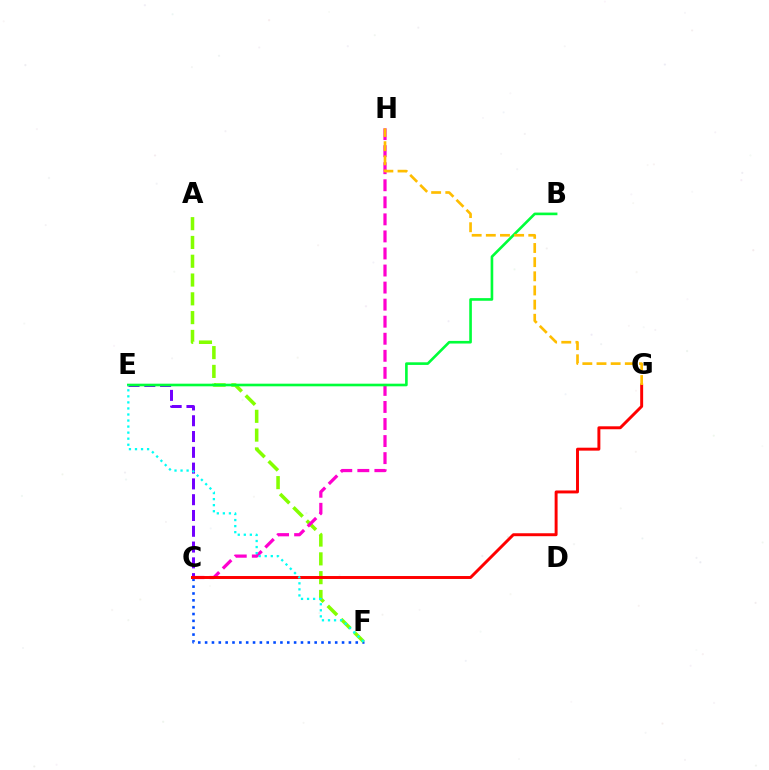{('C', 'F'): [{'color': '#004bff', 'line_style': 'dotted', 'thickness': 1.86}], ('C', 'E'): [{'color': '#7200ff', 'line_style': 'dashed', 'thickness': 2.14}], ('A', 'F'): [{'color': '#84ff00', 'line_style': 'dashed', 'thickness': 2.55}], ('C', 'H'): [{'color': '#ff00cf', 'line_style': 'dashed', 'thickness': 2.32}], ('C', 'G'): [{'color': '#ff0000', 'line_style': 'solid', 'thickness': 2.12}], ('B', 'E'): [{'color': '#00ff39', 'line_style': 'solid', 'thickness': 1.89}], ('G', 'H'): [{'color': '#ffbd00', 'line_style': 'dashed', 'thickness': 1.92}], ('E', 'F'): [{'color': '#00fff6', 'line_style': 'dotted', 'thickness': 1.64}]}